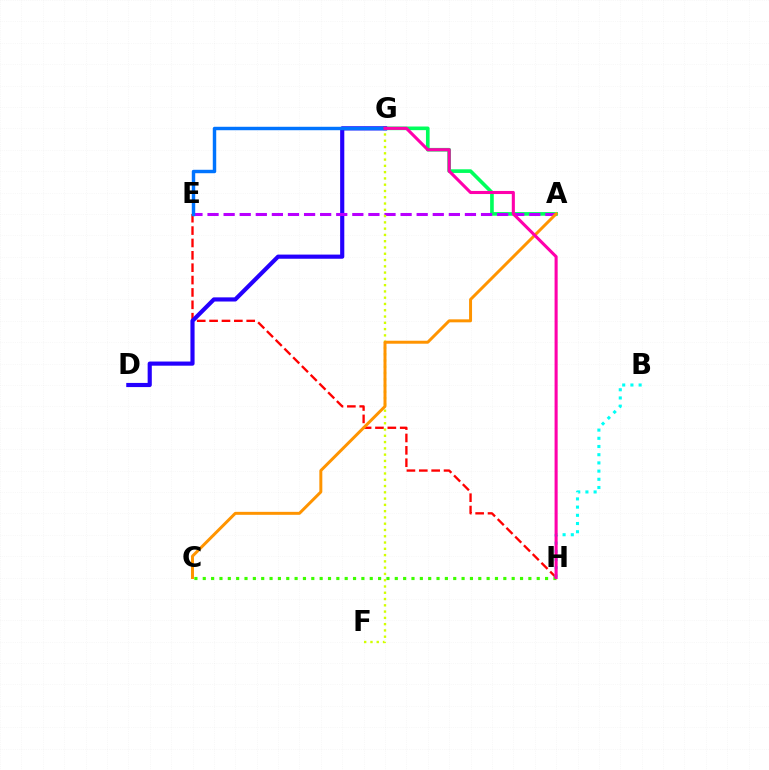{('A', 'G'): [{'color': '#00ff5c', 'line_style': 'solid', 'thickness': 2.62}], ('C', 'H'): [{'color': '#3dff00', 'line_style': 'dotted', 'thickness': 2.27}], ('E', 'H'): [{'color': '#ff0000', 'line_style': 'dashed', 'thickness': 1.68}], ('D', 'G'): [{'color': '#2500ff', 'line_style': 'solid', 'thickness': 2.99}], ('A', 'E'): [{'color': '#b900ff', 'line_style': 'dashed', 'thickness': 2.19}], ('F', 'G'): [{'color': '#d1ff00', 'line_style': 'dotted', 'thickness': 1.71}], ('E', 'G'): [{'color': '#0074ff', 'line_style': 'solid', 'thickness': 2.48}], ('A', 'C'): [{'color': '#ff9400', 'line_style': 'solid', 'thickness': 2.14}], ('B', 'H'): [{'color': '#00fff6', 'line_style': 'dotted', 'thickness': 2.23}], ('G', 'H'): [{'color': '#ff00ac', 'line_style': 'solid', 'thickness': 2.22}]}